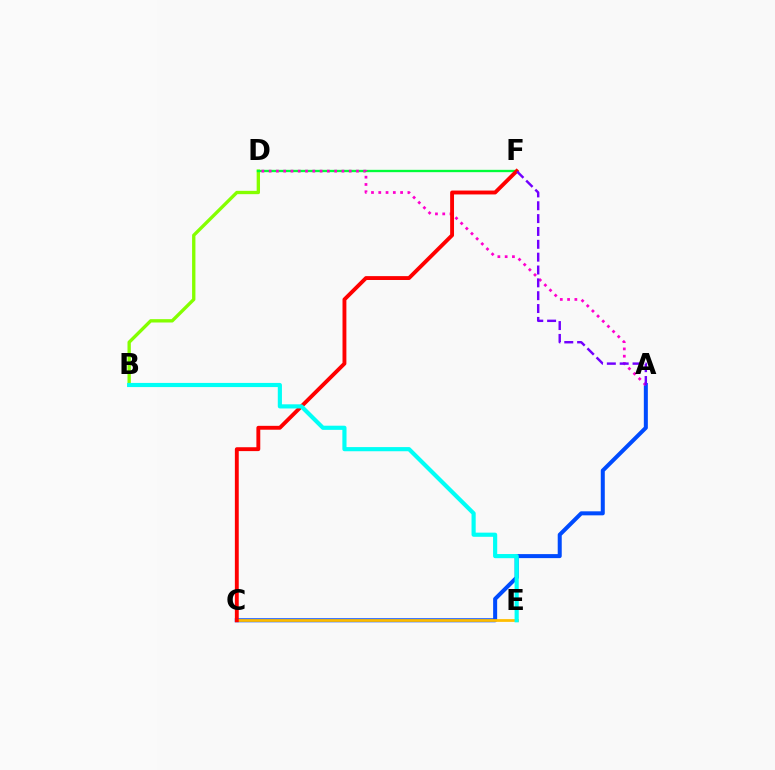{('B', 'D'): [{'color': '#84ff00', 'line_style': 'solid', 'thickness': 2.4}], ('D', 'F'): [{'color': '#00ff39', 'line_style': 'solid', 'thickness': 1.68}], ('A', 'C'): [{'color': '#004bff', 'line_style': 'solid', 'thickness': 2.89}], ('A', 'D'): [{'color': '#ff00cf', 'line_style': 'dotted', 'thickness': 1.98}], ('C', 'E'): [{'color': '#ffbd00', 'line_style': 'solid', 'thickness': 1.99}], ('C', 'F'): [{'color': '#ff0000', 'line_style': 'solid', 'thickness': 2.79}], ('B', 'E'): [{'color': '#00fff6', 'line_style': 'solid', 'thickness': 2.99}], ('A', 'F'): [{'color': '#7200ff', 'line_style': 'dashed', 'thickness': 1.75}]}